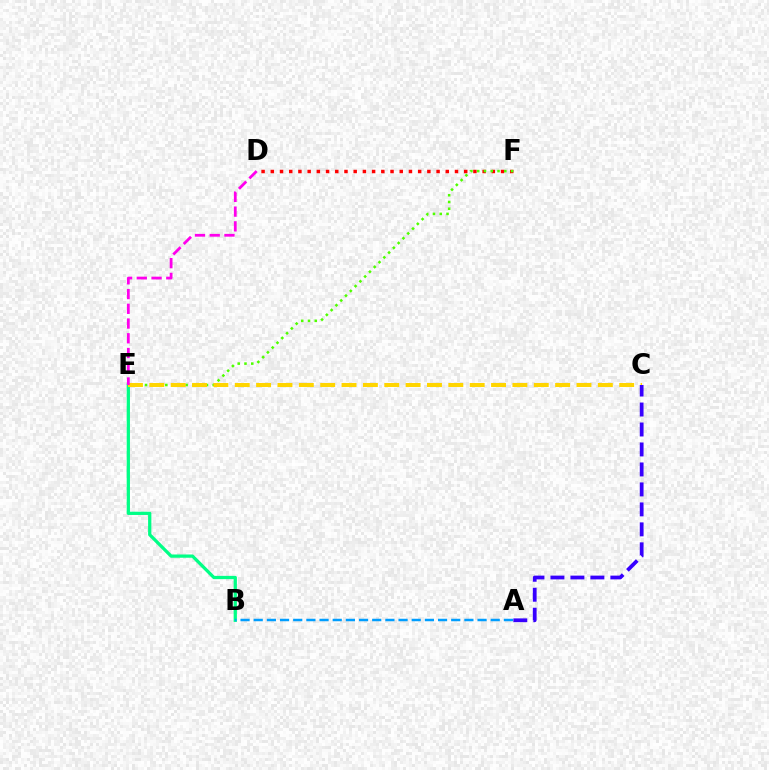{('D', 'F'): [{'color': '#ff0000', 'line_style': 'dotted', 'thickness': 2.5}], ('E', 'F'): [{'color': '#4fff00', 'line_style': 'dotted', 'thickness': 1.84}], ('B', 'E'): [{'color': '#00ff86', 'line_style': 'solid', 'thickness': 2.35}], ('A', 'B'): [{'color': '#009eff', 'line_style': 'dashed', 'thickness': 1.79}], ('C', 'E'): [{'color': '#ffd500', 'line_style': 'dashed', 'thickness': 2.9}], ('A', 'C'): [{'color': '#3700ff', 'line_style': 'dashed', 'thickness': 2.71}], ('D', 'E'): [{'color': '#ff00ed', 'line_style': 'dashed', 'thickness': 2.0}]}